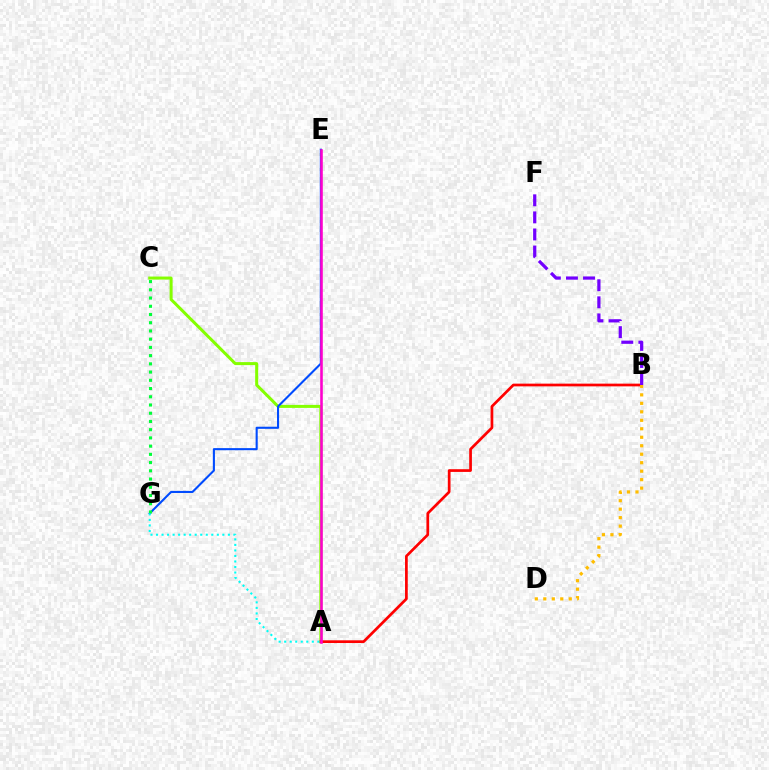{('A', 'C'): [{'color': '#84ff00', 'line_style': 'solid', 'thickness': 2.17}], ('A', 'B'): [{'color': '#ff0000', 'line_style': 'solid', 'thickness': 1.95}], ('E', 'G'): [{'color': '#004bff', 'line_style': 'solid', 'thickness': 1.51}], ('A', 'E'): [{'color': '#ff00cf', 'line_style': 'solid', 'thickness': 1.86}], ('C', 'G'): [{'color': '#00ff39', 'line_style': 'dotted', 'thickness': 2.24}], ('B', 'F'): [{'color': '#7200ff', 'line_style': 'dashed', 'thickness': 2.32}], ('B', 'D'): [{'color': '#ffbd00', 'line_style': 'dotted', 'thickness': 2.3}], ('A', 'G'): [{'color': '#00fff6', 'line_style': 'dotted', 'thickness': 1.5}]}